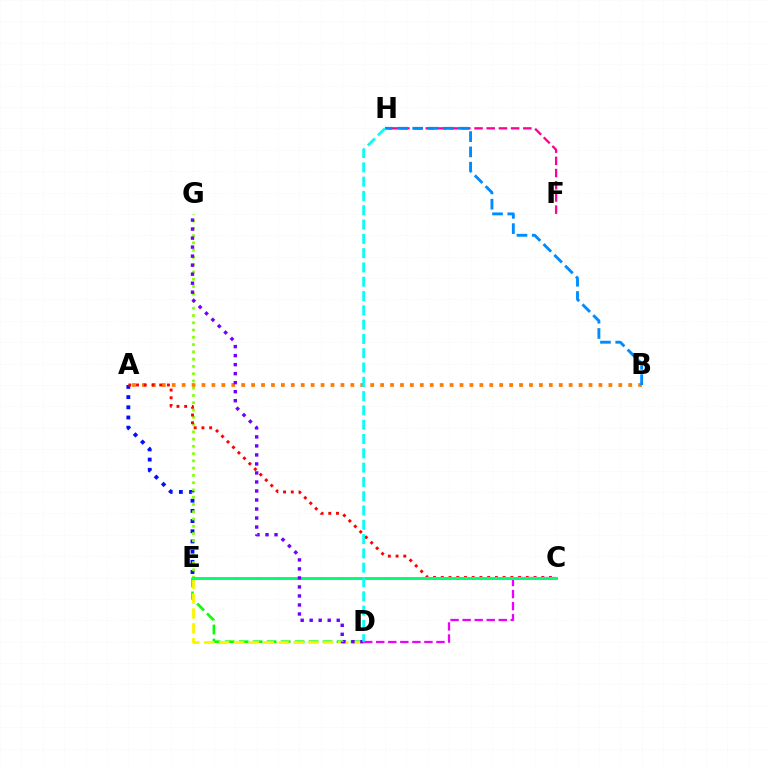{('A', 'E'): [{'color': '#0010ff', 'line_style': 'dotted', 'thickness': 2.77}], ('D', 'E'): [{'color': '#08ff00', 'line_style': 'dashed', 'thickness': 1.9}, {'color': '#fcf500', 'line_style': 'dashed', 'thickness': 2.02}], ('A', 'B'): [{'color': '#ff7c00', 'line_style': 'dotted', 'thickness': 2.7}], ('F', 'H'): [{'color': '#ff0094', 'line_style': 'dashed', 'thickness': 1.66}], ('E', 'G'): [{'color': '#84ff00', 'line_style': 'dotted', 'thickness': 1.97}], ('A', 'C'): [{'color': '#ff0000', 'line_style': 'dotted', 'thickness': 2.1}], ('C', 'D'): [{'color': '#ee00ff', 'line_style': 'dashed', 'thickness': 1.64}], ('B', 'H'): [{'color': '#008cff', 'line_style': 'dashed', 'thickness': 2.08}], ('C', 'E'): [{'color': '#00ff74', 'line_style': 'solid', 'thickness': 2.14}], ('D', 'G'): [{'color': '#7200ff', 'line_style': 'dotted', 'thickness': 2.45}], ('D', 'H'): [{'color': '#00fff6', 'line_style': 'dashed', 'thickness': 1.94}]}